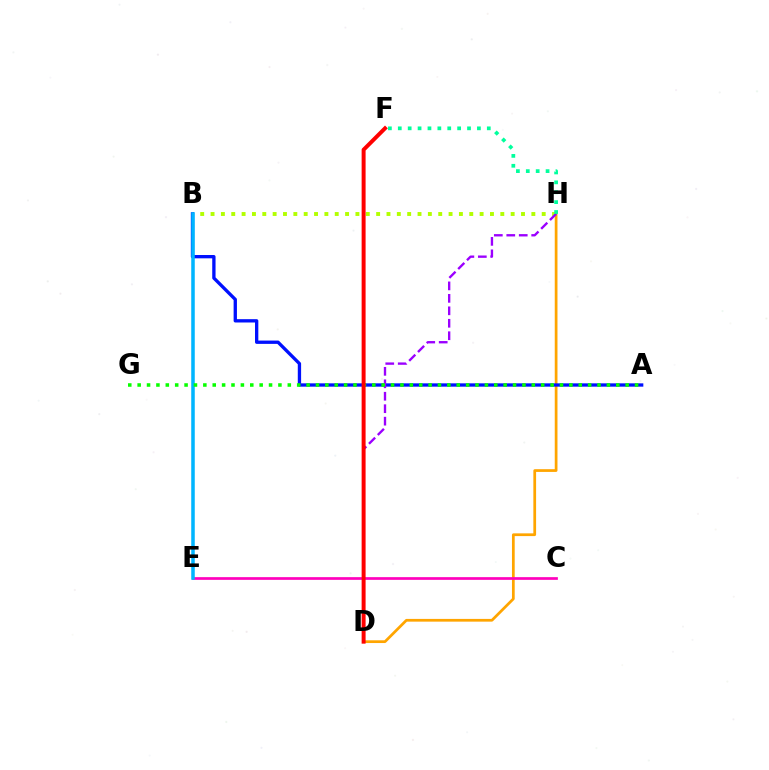{('D', 'H'): [{'color': '#ffa500', 'line_style': 'solid', 'thickness': 1.97}, {'color': '#9b00ff', 'line_style': 'dashed', 'thickness': 1.69}], ('B', 'H'): [{'color': '#b3ff00', 'line_style': 'dotted', 'thickness': 2.81}], ('A', 'B'): [{'color': '#0010ff', 'line_style': 'solid', 'thickness': 2.39}], ('C', 'E'): [{'color': '#ff00bd', 'line_style': 'solid', 'thickness': 1.95}], ('B', 'E'): [{'color': '#00b5ff', 'line_style': 'solid', 'thickness': 2.54}], ('A', 'G'): [{'color': '#08ff00', 'line_style': 'dotted', 'thickness': 2.55}], ('D', 'F'): [{'color': '#ff0000', 'line_style': 'solid', 'thickness': 2.85}], ('F', 'H'): [{'color': '#00ff9d', 'line_style': 'dotted', 'thickness': 2.69}]}